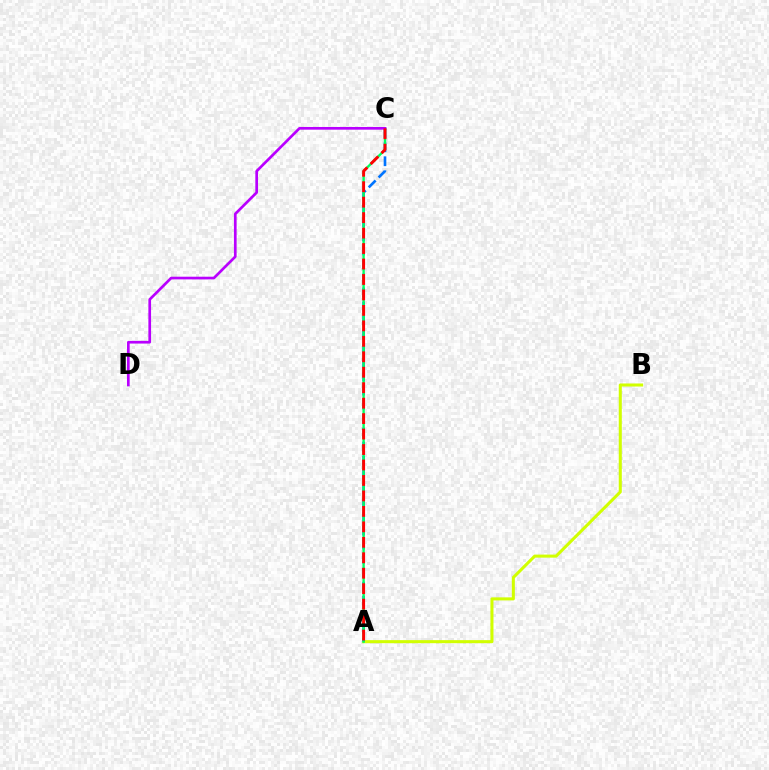{('A', 'B'): [{'color': '#d1ff00', 'line_style': 'solid', 'thickness': 2.19}], ('A', 'C'): [{'color': '#0074ff', 'line_style': 'dashed', 'thickness': 1.9}, {'color': '#00ff5c', 'line_style': 'solid', 'thickness': 1.69}, {'color': '#ff0000', 'line_style': 'dashed', 'thickness': 2.1}], ('C', 'D'): [{'color': '#b900ff', 'line_style': 'solid', 'thickness': 1.94}]}